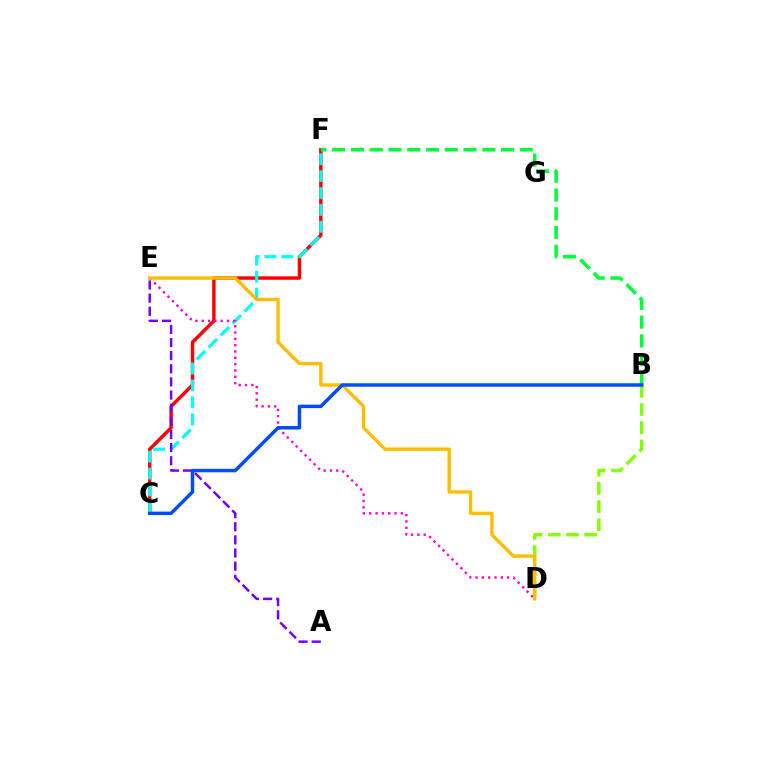{('C', 'F'): [{'color': '#ff0000', 'line_style': 'solid', 'thickness': 2.48}, {'color': '#00fff6', 'line_style': 'dashed', 'thickness': 2.3}], ('B', 'D'): [{'color': '#84ff00', 'line_style': 'dashed', 'thickness': 2.47}], ('D', 'E'): [{'color': '#ff00cf', 'line_style': 'dotted', 'thickness': 1.72}, {'color': '#ffbd00', 'line_style': 'solid', 'thickness': 2.42}], ('B', 'F'): [{'color': '#00ff39', 'line_style': 'dashed', 'thickness': 2.55}], ('A', 'E'): [{'color': '#7200ff', 'line_style': 'dashed', 'thickness': 1.79}], ('B', 'C'): [{'color': '#004bff', 'line_style': 'solid', 'thickness': 2.5}]}